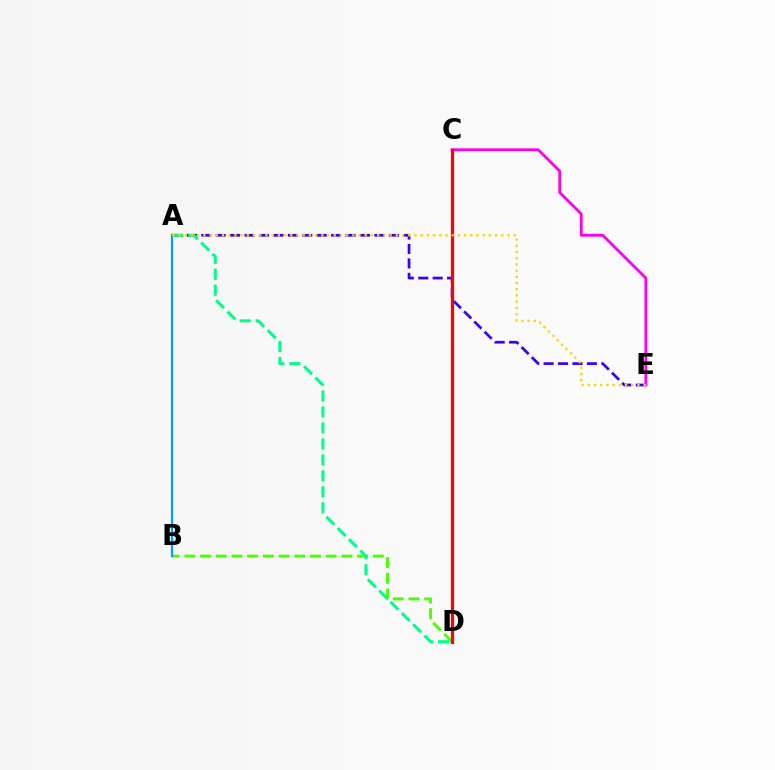{('B', 'D'): [{'color': '#4fff00', 'line_style': 'dashed', 'thickness': 2.13}], ('A', 'E'): [{'color': '#3700ff', 'line_style': 'dashed', 'thickness': 1.96}, {'color': '#ffd500', 'line_style': 'dotted', 'thickness': 1.69}], ('A', 'D'): [{'color': '#00ff86', 'line_style': 'dashed', 'thickness': 2.17}], ('A', 'B'): [{'color': '#009eff', 'line_style': 'solid', 'thickness': 1.59}], ('C', 'E'): [{'color': '#ff00ed', 'line_style': 'solid', 'thickness': 2.01}], ('C', 'D'): [{'color': '#ff0000', 'line_style': 'solid', 'thickness': 2.32}]}